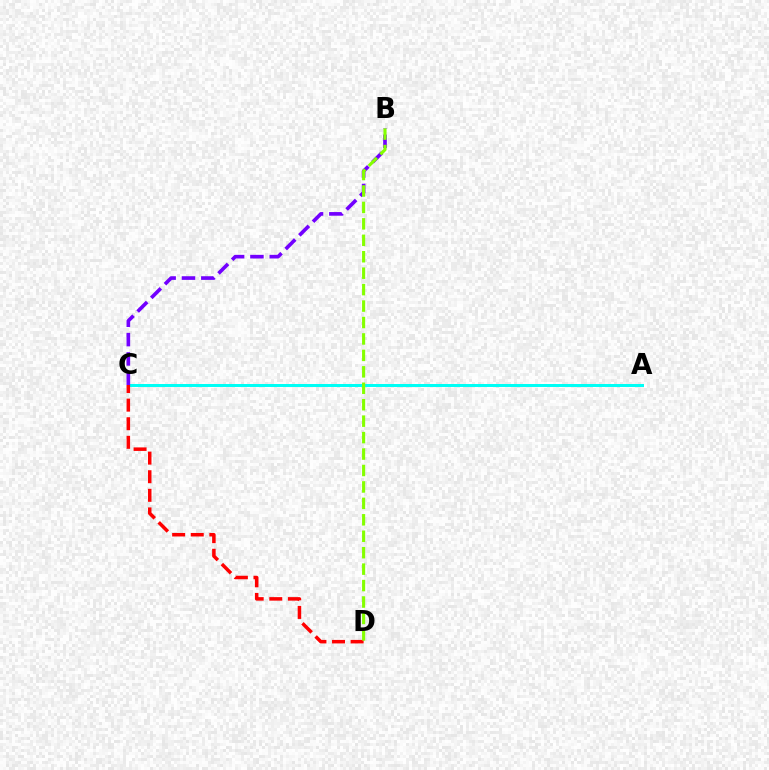{('A', 'C'): [{'color': '#00fff6', 'line_style': 'solid', 'thickness': 2.15}], ('B', 'C'): [{'color': '#7200ff', 'line_style': 'dashed', 'thickness': 2.63}], ('C', 'D'): [{'color': '#ff0000', 'line_style': 'dashed', 'thickness': 2.53}], ('B', 'D'): [{'color': '#84ff00', 'line_style': 'dashed', 'thickness': 2.23}]}